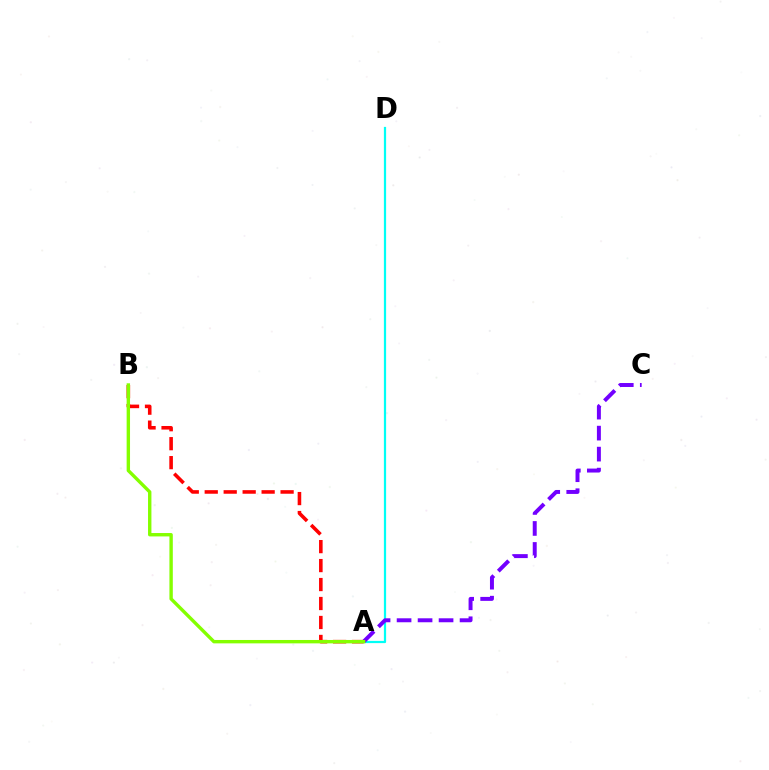{('A', 'D'): [{'color': '#00fff6', 'line_style': 'solid', 'thickness': 1.6}], ('A', 'C'): [{'color': '#7200ff', 'line_style': 'dashed', 'thickness': 2.85}], ('A', 'B'): [{'color': '#ff0000', 'line_style': 'dashed', 'thickness': 2.58}, {'color': '#84ff00', 'line_style': 'solid', 'thickness': 2.44}]}